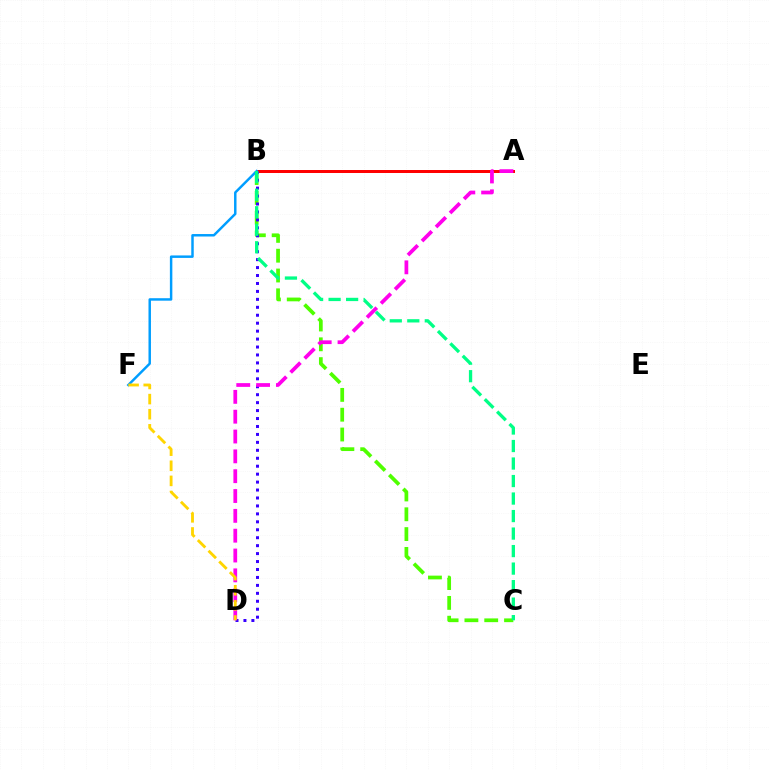{('B', 'C'): [{'color': '#4fff00', 'line_style': 'dashed', 'thickness': 2.69}, {'color': '#00ff86', 'line_style': 'dashed', 'thickness': 2.38}], ('A', 'B'): [{'color': '#ff0000', 'line_style': 'solid', 'thickness': 2.15}], ('B', 'D'): [{'color': '#3700ff', 'line_style': 'dotted', 'thickness': 2.16}], ('B', 'F'): [{'color': '#009eff', 'line_style': 'solid', 'thickness': 1.78}], ('A', 'D'): [{'color': '#ff00ed', 'line_style': 'dashed', 'thickness': 2.69}], ('D', 'F'): [{'color': '#ffd500', 'line_style': 'dashed', 'thickness': 2.05}]}